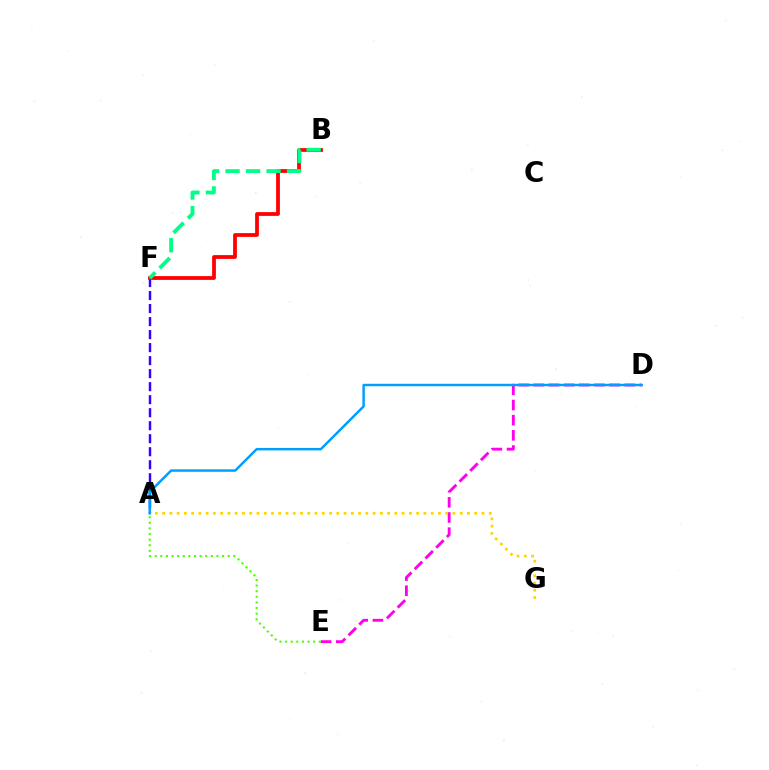{('A', 'F'): [{'color': '#3700ff', 'line_style': 'dashed', 'thickness': 1.77}], ('B', 'F'): [{'color': '#ff0000', 'line_style': 'solid', 'thickness': 2.71}, {'color': '#00ff86', 'line_style': 'dashed', 'thickness': 2.79}], ('D', 'E'): [{'color': '#ff00ed', 'line_style': 'dashed', 'thickness': 2.06}], ('A', 'G'): [{'color': '#ffd500', 'line_style': 'dotted', 'thickness': 1.97}], ('A', 'E'): [{'color': '#4fff00', 'line_style': 'dotted', 'thickness': 1.53}], ('A', 'D'): [{'color': '#009eff', 'line_style': 'solid', 'thickness': 1.77}]}